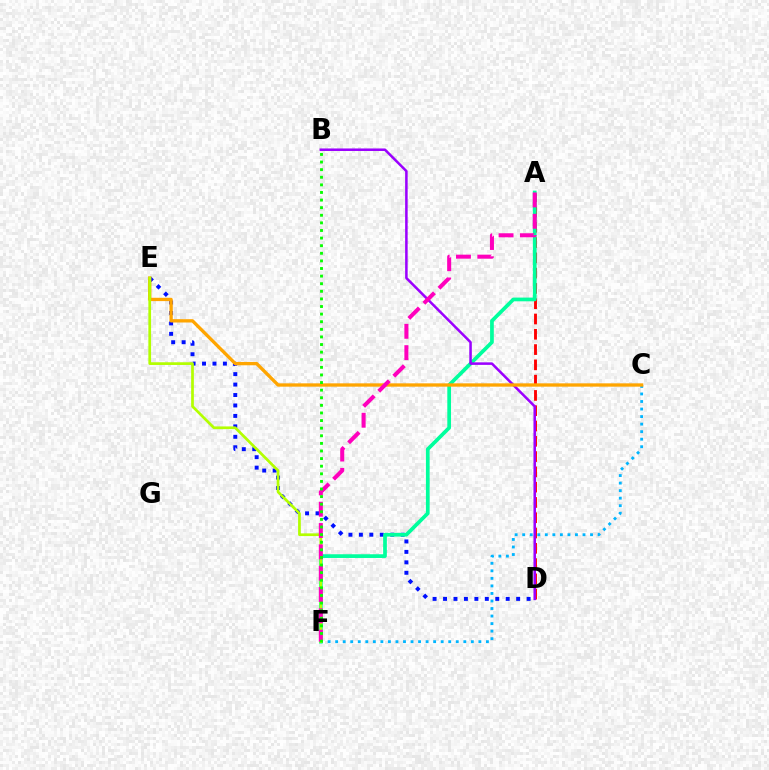{('A', 'D'): [{'color': '#ff0000', 'line_style': 'dashed', 'thickness': 2.08}], ('C', 'F'): [{'color': '#00b5ff', 'line_style': 'dotted', 'thickness': 2.05}], ('D', 'E'): [{'color': '#0010ff', 'line_style': 'dotted', 'thickness': 2.84}], ('A', 'F'): [{'color': '#00ff9d', 'line_style': 'solid', 'thickness': 2.68}, {'color': '#ff00bd', 'line_style': 'dashed', 'thickness': 2.9}], ('B', 'D'): [{'color': '#9b00ff', 'line_style': 'solid', 'thickness': 1.82}], ('C', 'E'): [{'color': '#ffa500', 'line_style': 'solid', 'thickness': 2.39}], ('E', 'F'): [{'color': '#b3ff00', 'line_style': 'solid', 'thickness': 1.95}], ('B', 'F'): [{'color': '#08ff00', 'line_style': 'dotted', 'thickness': 2.07}]}